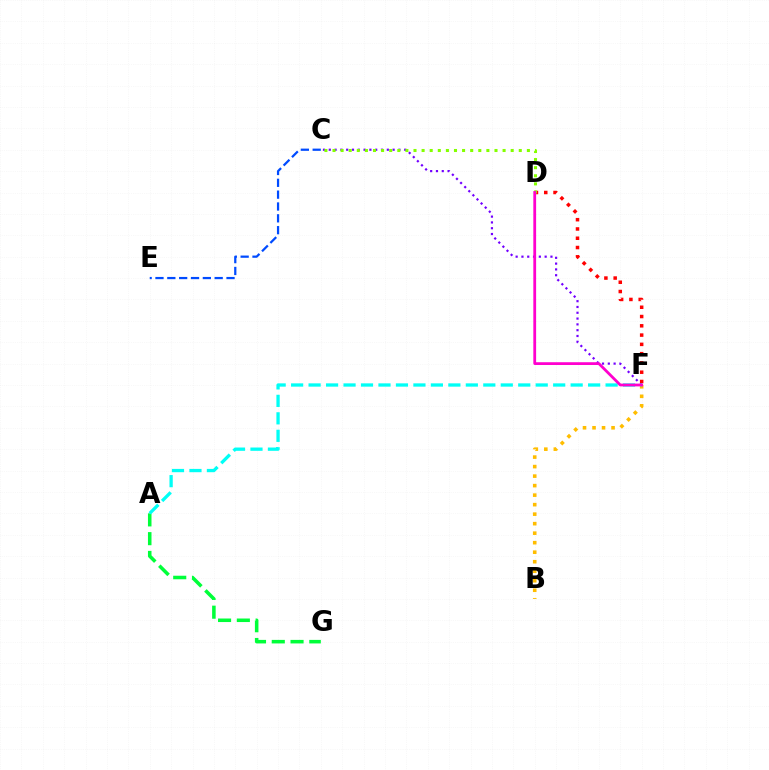{('C', 'F'): [{'color': '#7200ff', 'line_style': 'dotted', 'thickness': 1.58}], ('D', 'F'): [{'color': '#ff0000', 'line_style': 'dotted', 'thickness': 2.52}, {'color': '#ff00cf', 'line_style': 'solid', 'thickness': 2.01}], ('A', 'G'): [{'color': '#00ff39', 'line_style': 'dashed', 'thickness': 2.55}], ('B', 'F'): [{'color': '#ffbd00', 'line_style': 'dotted', 'thickness': 2.58}], ('C', 'D'): [{'color': '#84ff00', 'line_style': 'dotted', 'thickness': 2.2}], ('A', 'F'): [{'color': '#00fff6', 'line_style': 'dashed', 'thickness': 2.37}], ('C', 'E'): [{'color': '#004bff', 'line_style': 'dashed', 'thickness': 1.61}]}